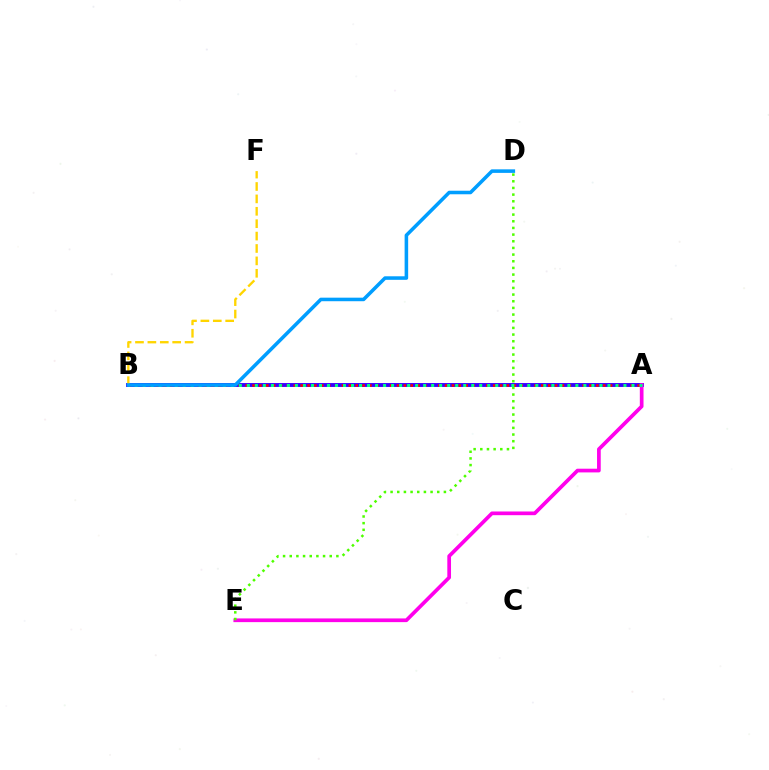{('A', 'B'): [{'color': '#3700ff', 'line_style': 'solid', 'thickness': 2.8}, {'color': '#ff0000', 'line_style': 'dotted', 'thickness': 1.87}, {'color': '#00ff86', 'line_style': 'dotted', 'thickness': 2.18}], ('A', 'E'): [{'color': '#ff00ed', 'line_style': 'solid', 'thickness': 2.66}], ('D', 'E'): [{'color': '#4fff00', 'line_style': 'dotted', 'thickness': 1.81}], ('B', 'F'): [{'color': '#ffd500', 'line_style': 'dashed', 'thickness': 1.68}], ('B', 'D'): [{'color': '#009eff', 'line_style': 'solid', 'thickness': 2.55}]}